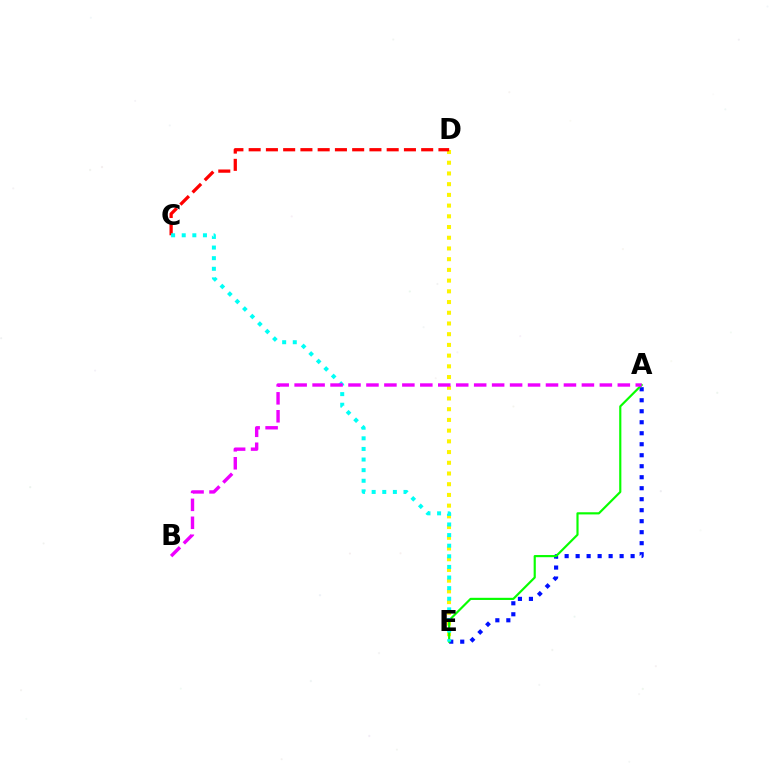{('A', 'E'): [{'color': '#0010ff', 'line_style': 'dotted', 'thickness': 2.99}, {'color': '#08ff00', 'line_style': 'solid', 'thickness': 1.56}], ('D', 'E'): [{'color': '#fcf500', 'line_style': 'dotted', 'thickness': 2.91}], ('C', 'D'): [{'color': '#ff0000', 'line_style': 'dashed', 'thickness': 2.34}], ('C', 'E'): [{'color': '#00fff6', 'line_style': 'dotted', 'thickness': 2.88}], ('A', 'B'): [{'color': '#ee00ff', 'line_style': 'dashed', 'thickness': 2.44}]}